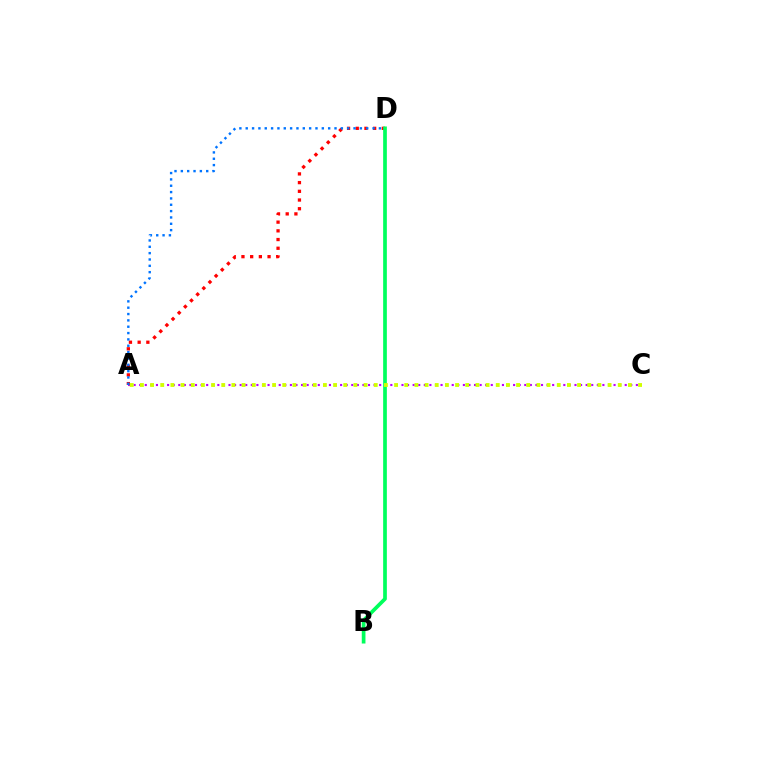{('A', 'C'): [{'color': '#b900ff', 'line_style': 'dotted', 'thickness': 1.52}, {'color': '#d1ff00', 'line_style': 'dotted', 'thickness': 2.76}], ('A', 'D'): [{'color': '#ff0000', 'line_style': 'dotted', 'thickness': 2.36}, {'color': '#0074ff', 'line_style': 'dotted', 'thickness': 1.72}], ('B', 'D'): [{'color': '#00ff5c', 'line_style': 'solid', 'thickness': 2.66}]}